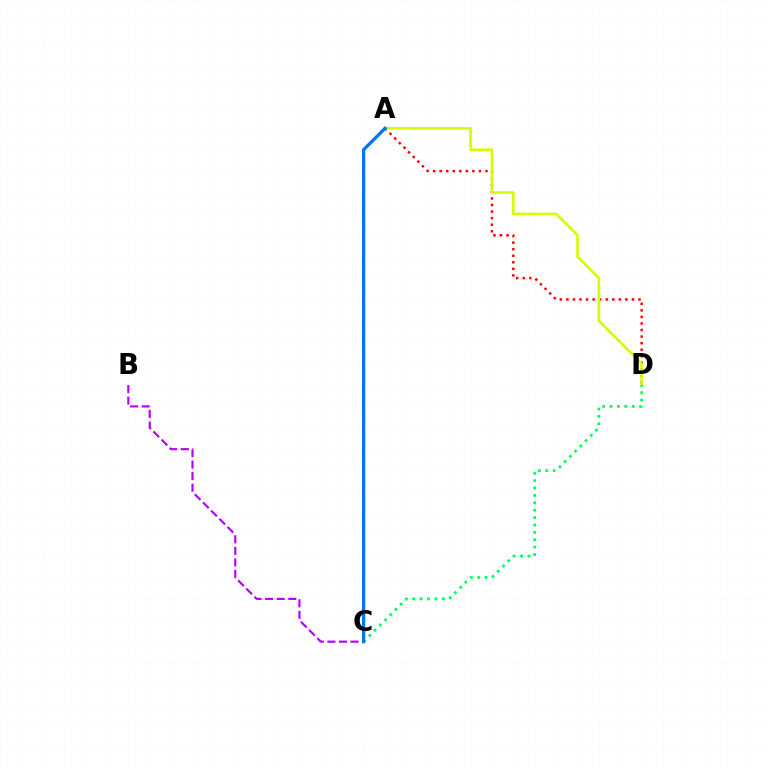{('B', 'C'): [{'color': '#b900ff', 'line_style': 'dashed', 'thickness': 1.57}], ('A', 'D'): [{'color': '#ff0000', 'line_style': 'dotted', 'thickness': 1.78}, {'color': '#d1ff00', 'line_style': 'solid', 'thickness': 1.86}], ('C', 'D'): [{'color': '#00ff5c', 'line_style': 'dotted', 'thickness': 2.01}], ('A', 'C'): [{'color': '#0074ff', 'line_style': 'solid', 'thickness': 2.34}]}